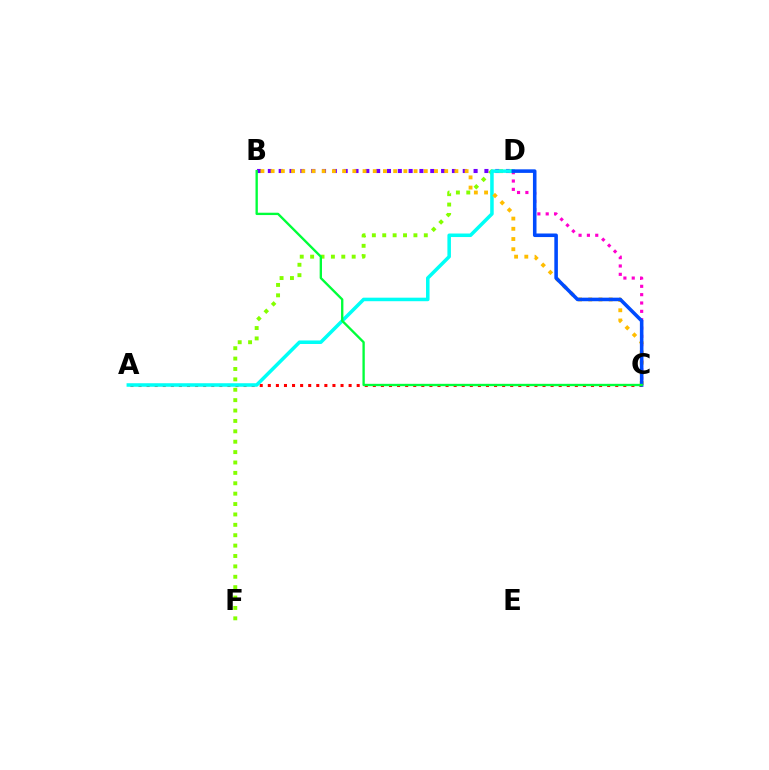{('C', 'D'): [{'color': '#ff00cf', 'line_style': 'dotted', 'thickness': 2.27}, {'color': '#004bff', 'line_style': 'solid', 'thickness': 2.56}], ('B', 'D'): [{'color': '#7200ff', 'line_style': 'dotted', 'thickness': 2.94}], ('A', 'C'): [{'color': '#ff0000', 'line_style': 'dotted', 'thickness': 2.2}], ('D', 'F'): [{'color': '#84ff00', 'line_style': 'dotted', 'thickness': 2.82}], ('A', 'D'): [{'color': '#00fff6', 'line_style': 'solid', 'thickness': 2.54}], ('B', 'C'): [{'color': '#ffbd00', 'line_style': 'dotted', 'thickness': 2.77}, {'color': '#00ff39', 'line_style': 'solid', 'thickness': 1.69}]}